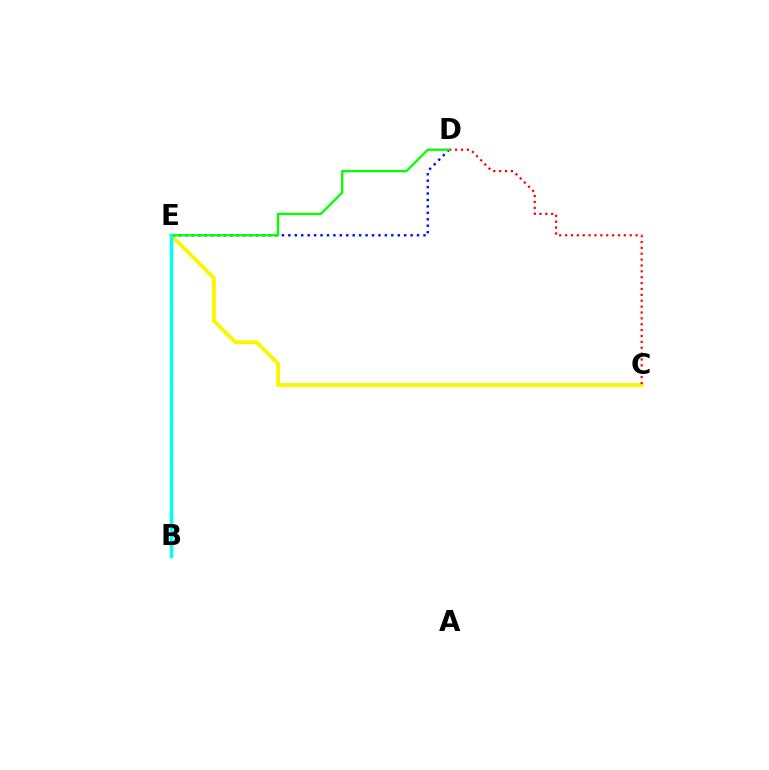{('C', 'E'): [{'color': '#fcf500', 'line_style': 'solid', 'thickness': 2.8}], ('B', 'E'): [{'color': '#ee00ff', 'line_style': 'dotted', 'thickness': 2.29}, {'color': '#00fff6', 'line_style': 'solid', 'thickness': 2.49}], ('C', 'D'): [{'color': '#ff0000', 'line_style': 'dotted', 'thickness': 1.6}], ('D', 'E'): [{'color': '#0010ff', 'line_style': 'dotted', 'thickness': 1.75}, {'color': '#08ff00', 'line_style': 'solid', 'thickness': 1.68}]}